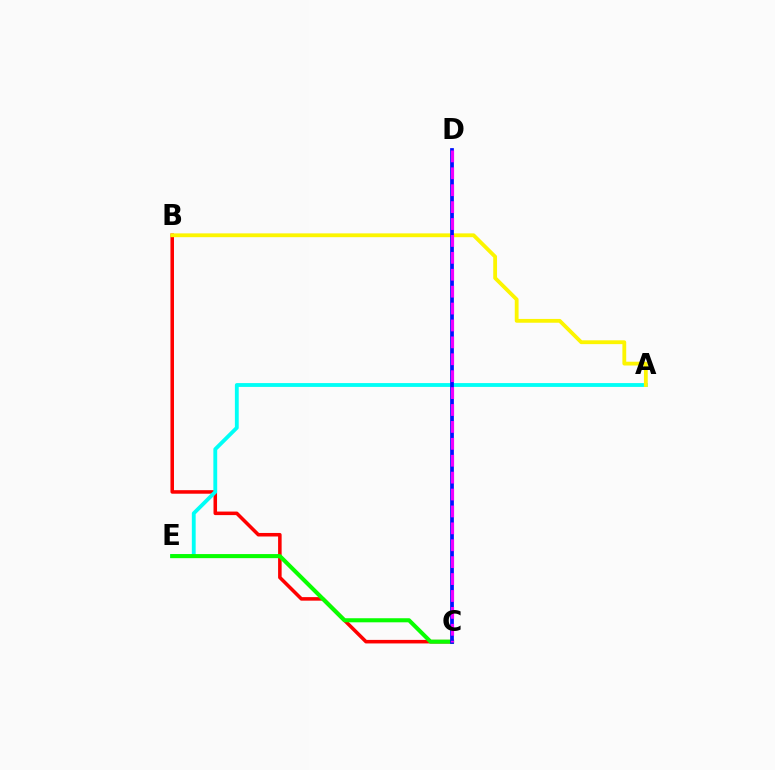{('B', 'C'): [{'color': '#ff0000', 'line_style': 'solid', 'thickness': 2.55}], ('A', 'E'): [{'color': '#00fff6', 'line_style': 'solid', 'thickness': 2.76}], ('C', 'E'): [{'color': '#08ff00', 'line_style': 'solid', 'thickness': 2.93}], ('A', 'B'): [{'color': '#fcf500', 'line_style': 'solid', 'thickness': 2.74}], ('C', 'D'): [{'color': '#0010ff', 'line_style': 'solid', 'thickness': 2.69}, {'color': '#ee00ff', 'line_style': 'dashed', 'thickness': 2.3}]}